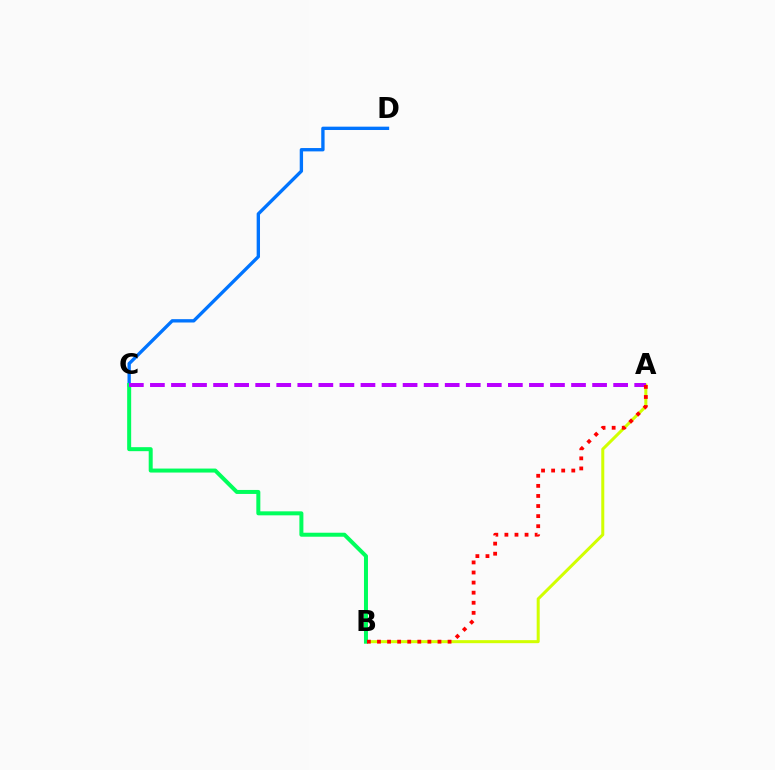{('A', 'B'): [{'color': '#d1ff00', 'line_style': 'solid', 'thickness': 2.17}, {'color': '#ff0000', 'line_style': 'dotted', 'thickness': 2.74}], ('C', 'D'): [{'color': '#0074ff', 'line_style': 'solid', 'thickness': 2.41}], ('B', 'C'): [{'color': '#00ff5c', 'line_style': 'solid', 'thickness': 2.88}], ('A', 'C'): [{'color': '#b900ff', 'line_style': 'dashed', 'thickness': 2.86}]}